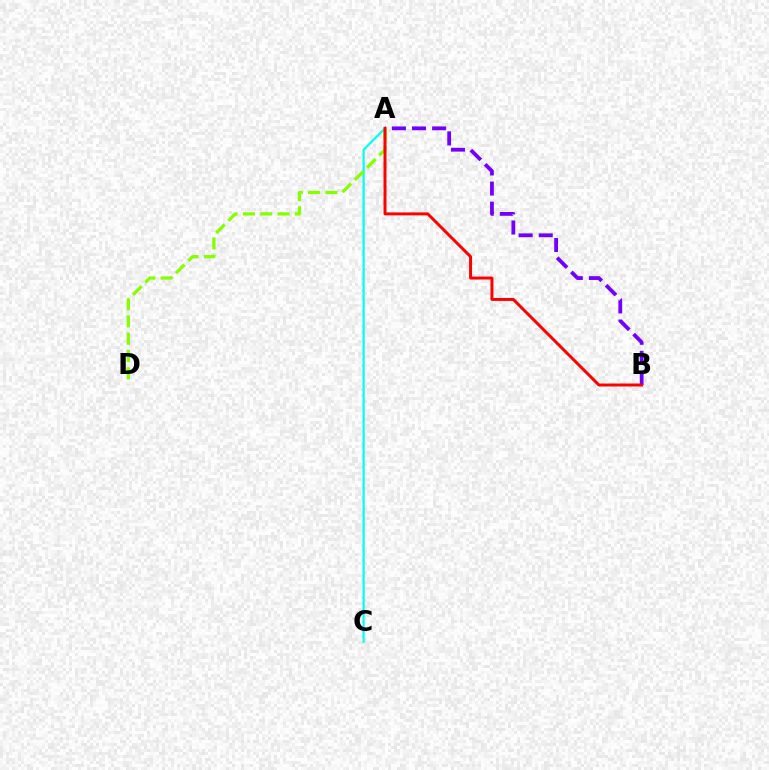{('A', 'C'): [{'color': '#00fff6', 'line_style': 'solid', 'thickness': 1.58}], ('A', 'D'): [{'color': '#84ff00', 'line_style': 'dashed', 'thickness': 2.35}], ('A', 'B'): [{'color': '#7200ff', 'line_style': 'dashed', 'thickness': 2.73}, {'color': '#ff0000', 'line_style': 'solid', 'thickness': 2.14}]}